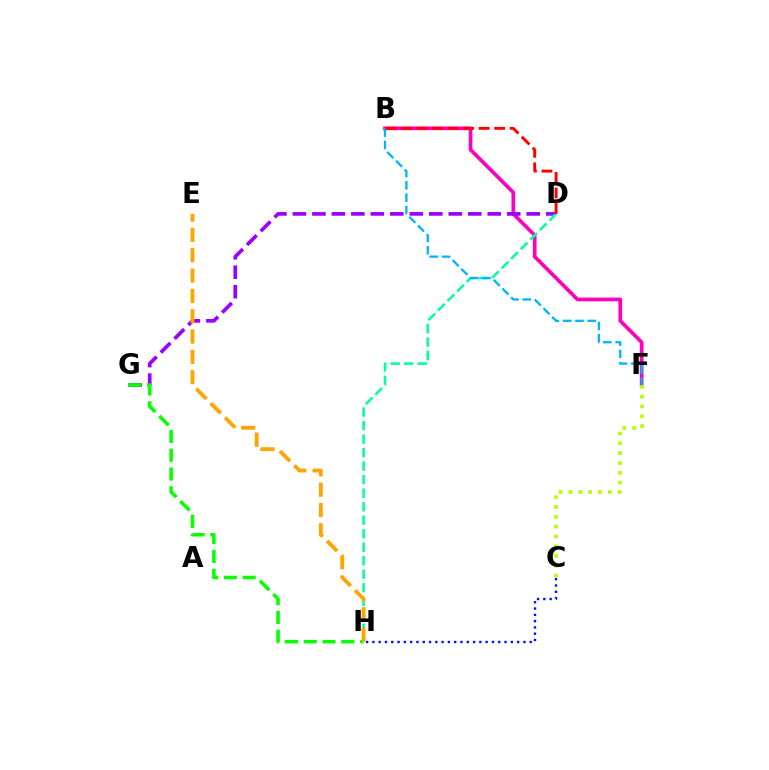{('B', 'F'): [{'color': '#ff00bd', 'line_style': 'solid', 'thickness': 2.65}, {'color': '#00b5ff', 'line_style': 'dashed', 'thickness': 1.67}], ('D', 'G'): [{'color': '#9b00ff', 'line_style': 'dashed', 'thickness': 2.65}], ('D', 'H'): [{'color': '#00ff9d', 'line_style': 'dashed', 'thickness': 1.84}], ('C', 'H'): [{'color': '#0010ff', 'line_style': 'dotted', 'thickness': 1.71}], ('G', 'H'): [{'color': '#08ff00', 'line_style': 'dashed', 'thickness': 2.55}], ('E', 'H'): [{'color': '#ffa500', 'line_style': 'dashed', 'thickness': 2.76}], ('B', 'D'): [{'color': '#ff0000', 'line_style': 'dashed', 'thickness': 2.11}], ('C', 'F'): [{'color': '#b3ff00', 'line_style': 'dotted', 'thickness': 2.67}]}